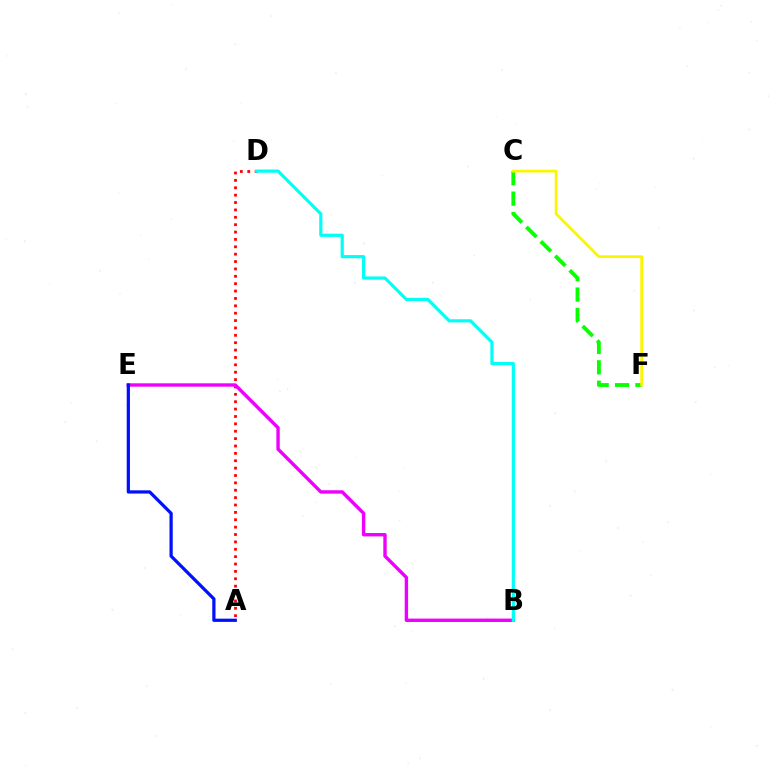{('A', 'D'): [{'color': '#ff0000', 'line_style': 'dotted', 'thickness': 2.0}], ('B', 'E'): [{'color': '#ee00ff', 'line_style': 'solid', 'thickness': 2.44}], ('C', 'F'): [{'color': '#08ff00', 'line_style': 'dashed', 'thickness': 2.77}, {'color': '#fcf500', 'line_style': 'solid', 'thickness': 1.98}], ('B', 'D'): [{'color': '#00fff6', 'line_style': 'solid', 'thickness': 2.3}], ('A', 'E'): [{'color': '#0010ff', 'line_style': 'solid', 'thickness': 2.33}]}